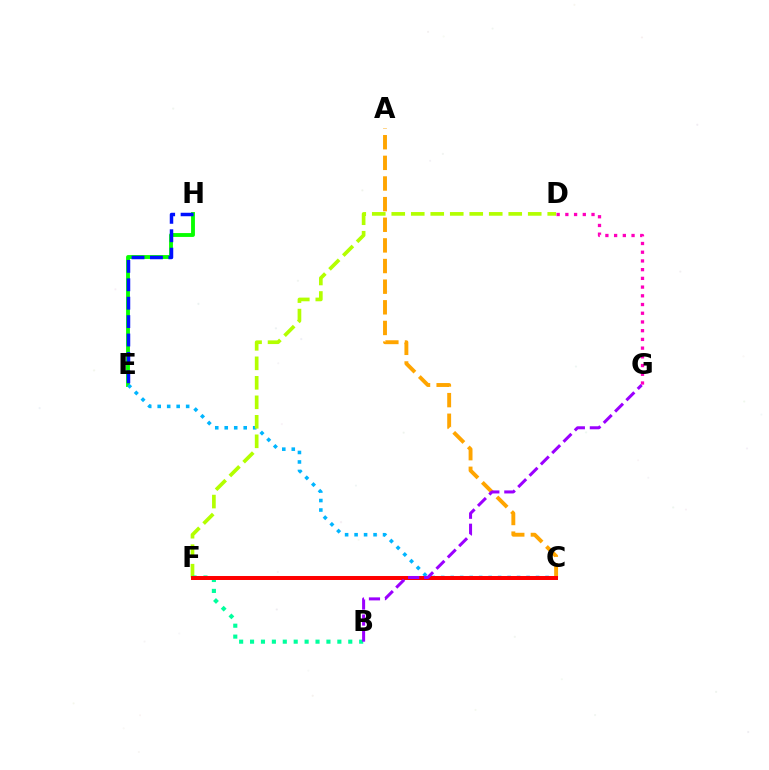{('E', 'H'): [{'color': '#08ff00', 'line_style': 'solid', 'thickness': 2.78}, {'color': '#0010ff', 'line_style': 'dashed', 'thickness': 2.5}], ('C', 'E'): [{'color': '#00b5ff', 'line_style': 'dotted', 'thickness': 2.58}], ('A', 'C'): [{'color': '#ffa500', 'line_style': 'dashed', 'thickness': 2.8}], ('D', 'F'): [{'color': '#b3ff00', 'line_style': 'dashed', 'thickness': 2.65}], ('B', 'F'): [{'color': '#00ff9d', 'line_style': 'dotted', 'thickness': 2.97}], ('D', 'G'): [{'color': '#ff00bd', 'line_style': 'dotted', 'thickness': 2.37}], ('C', 'F'): [{'color': '#ff0000', 'line_style': 'solid', 'thickness': 2.87}], ('B', 'G'): [{'color': '#9b00ff', 'line_style': 'dashed', 'thickness': 2.18}]}